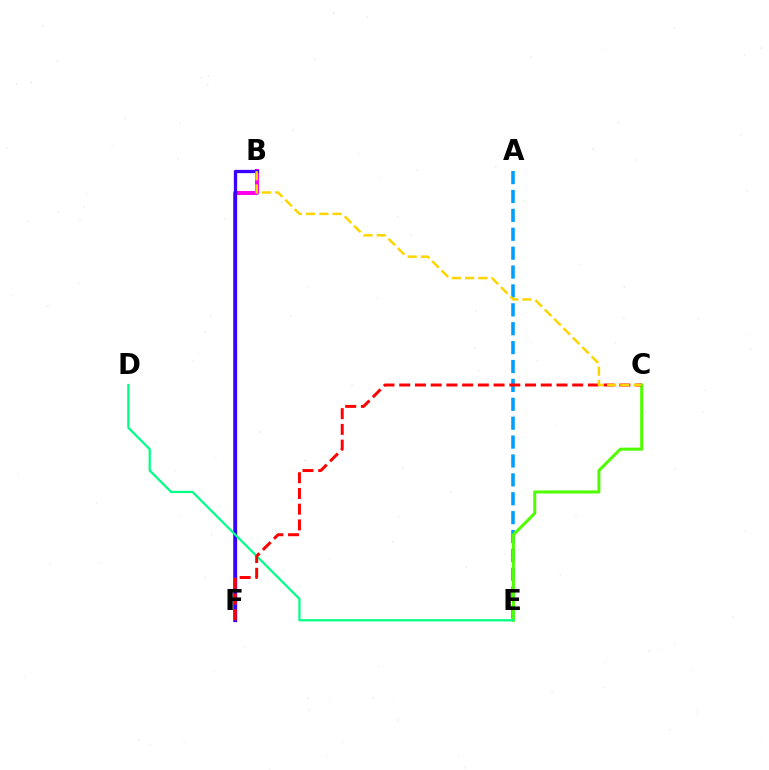{('A', 'E'): [{'color': '#009eff', 'line_style': 'dashed', 'thickness': 2.57}], ('C', 'E'): [{'color': '#4fff00', 'line_style': 'solid', 'thickness': 2.17}], ('B', 'F'): [{'color': '#ff00ed', 'line_style': 'solid', 'thickness': 2.87}, {'color': '#3700ff', 'line_style': 'solid', 'thickness': 2.37}], ('D', 'E'): [{'color': '#00ff86', 'line_style': 'solid', 'thickness': 1.62}], ('C', 'F'): [{'color': '#ff0000', 'line_style': 'dashed', 'thickness': 2.14}], ('B', 'C'): [{'color': '#ffd500', 'line_style': 'dashed', 'thickness': 1.8}]}